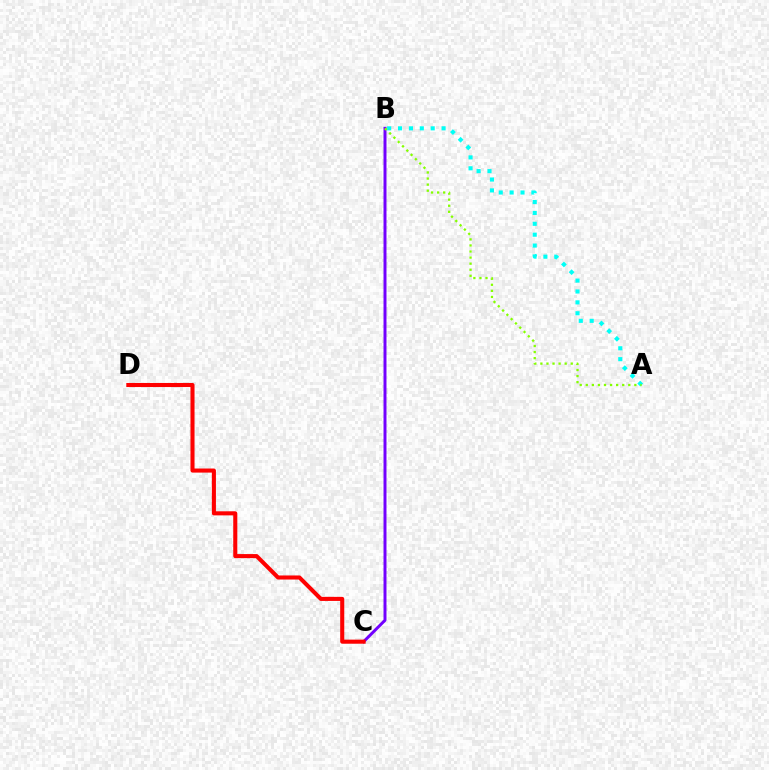{('B', 'C'): [{'color': '#7200ff', 'line_style': 'solid', 'thickness': 2.14}], ('C', 'D'): [{'color': '#ff0000', 'line_style': 'solid', 'thickness': 2.93}], ('A', 'B'): [{'color': '#00fff6', 'line_style': 'dotted', 'thickness': 2.96}, {'color': '#84ff00', 'line_style': 'dotted', 'thickness': 1.65}]}